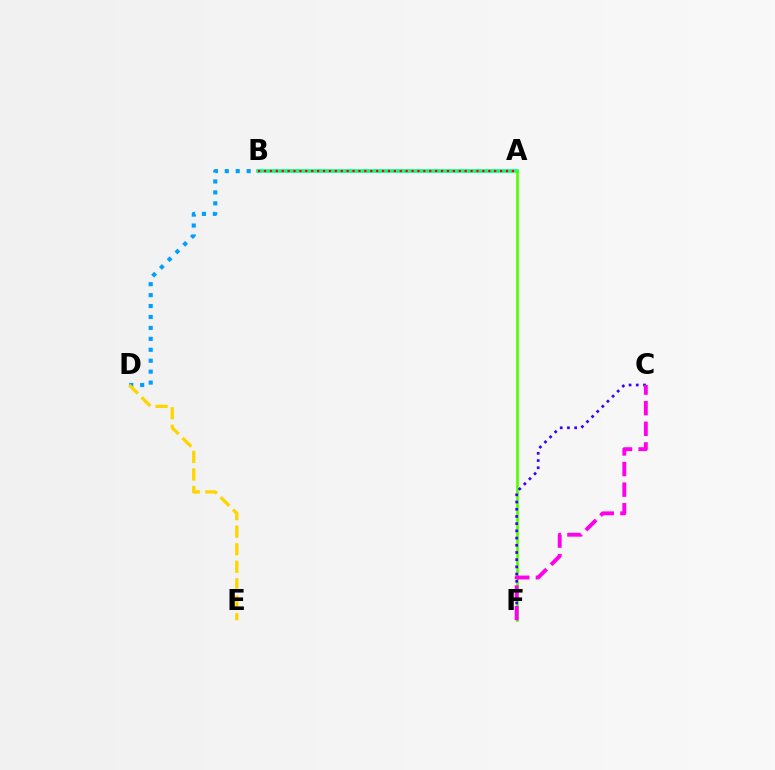{('B', 'D'): [{'color': '#009eff', 'line_style': 'dotted', 'thickness': 2.97}], ('A', 'B'): [{'color': '#00ff86', 'line_style': 'solid', 'thickness': 2.59}, {'color': '#ff0000', 'line_style': 'dotted', 'thickness': 1.6}], ('A', 'F'): [{'color': '#4fff00', 'line_style': 'solid', 'thickness': 1.91}], ('C', 'F'): [{'color': '#3700ff', 'line_style': 'dotted', 'thickness': 1.96}, {'color': '#ff00ed', 'line_style': 'dashed', 'thickness': 2.8}], ('D', 'E'): [{'color': '#ffd500', 'line_style': 'dashed', 'thickness': 2.38}]}